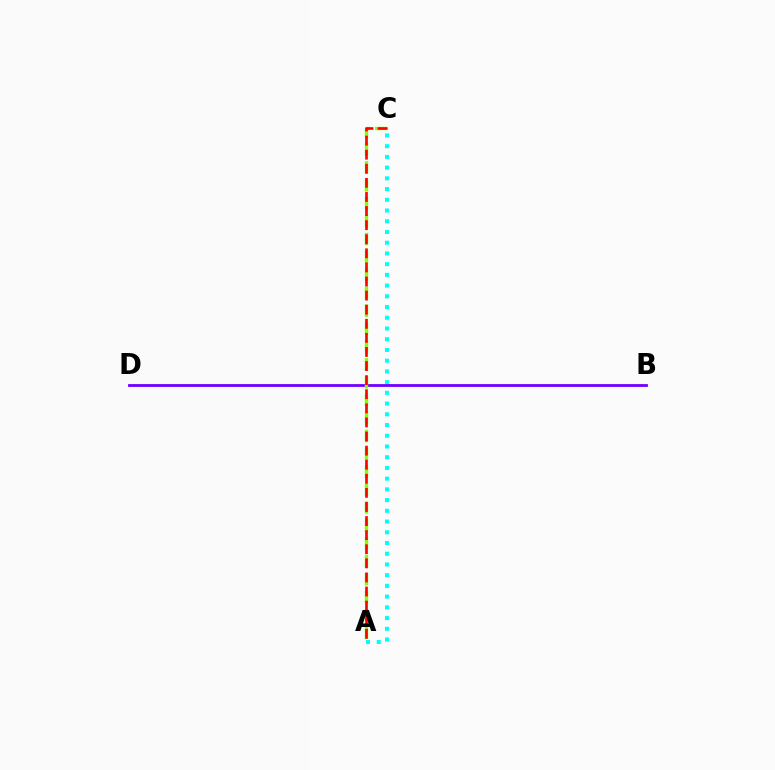{('A', 'C'): [{'color': '#00fff6', 'line_style': 'dotted', 'thickness': 2.91}, {'color': '#84ff00', 'line_style': 'dashed', 'thickness': 2.43}, {'color': '#ff0000', 'line_style': 'dashed', 'thickness': 1.91}], ('B', 'D'): [{'color': '#7200ff', 'line_style': 'solid', 'thickness': 2.02}]}